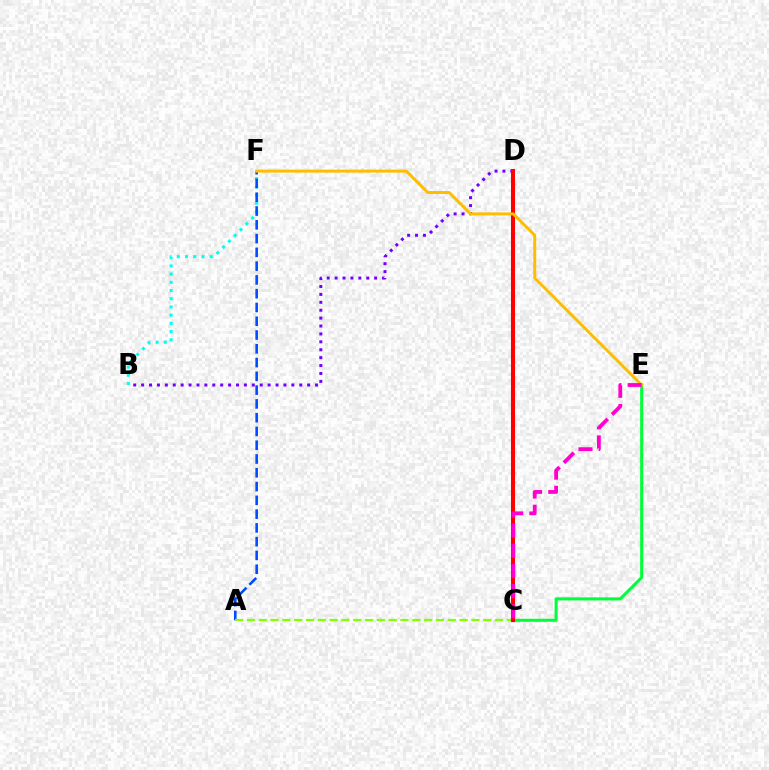{('B', 'D'): [{'color': '#7200ff', 'line_style': 'dotted', 'thickness': 2.15}], ('C', 'E'): [{'color': '#00ff39', 'line_style': 'solid', 'thickness': 2.19}, {'color': '#ff00cf', 'line_style': 'dashed', 'thickness': 2.74}], ('B', 'F'): [{'color': '#00fff6', 'line_style': 'dotted', 'thickness': 2.23}], ('A', 'F'): [{'color': '#004bff', 'line_style': 'dashed', 'thickness': 1.87}], ('A', 'C'): [{'color': '#84ff00', 'line_style': 'dashed', 'thickness': 1.6}], ('C', 'D'): [{'color': '#ff0000', 'line_style': 'solid', 'thickness': 2.92}], ('E', 'F'): [{'color': '#ffbd00', 'line_style': 'solid', 'thickness': 2.14}]}